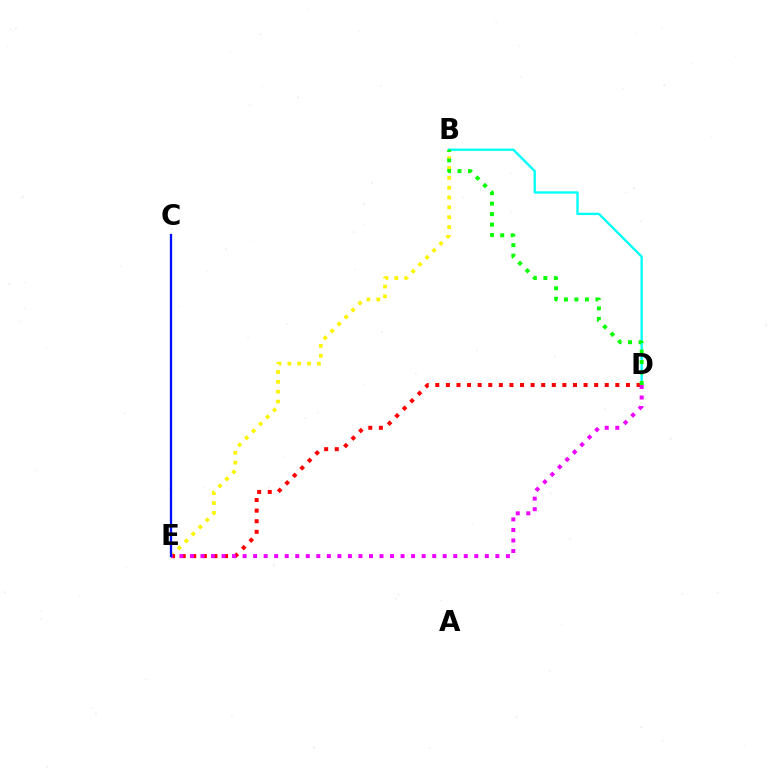{('B', 'E'): [{'color': '#fcf500', 'line_style': 'dotted', 'thickness': 2.68}], ('D', 'E'): [{'color': '#ff0000', 'line_style': 'dotted', 'thickness': 2.88}, {'color': '#ee00ff', 'line_style': 'dotted', 'thickness': 2.86}], ('B', 'D'): [{'color': '#00fff6', 'line_style': 'solid', 'thickness': 1.69}, {'color': '#08ff00', 'line_style': 'dotted', 'thickness': 2.85}], ('C', 'E'): [{'color': '#0010ff', 'line_style': 'solid', 'thickness': 1.66}]}